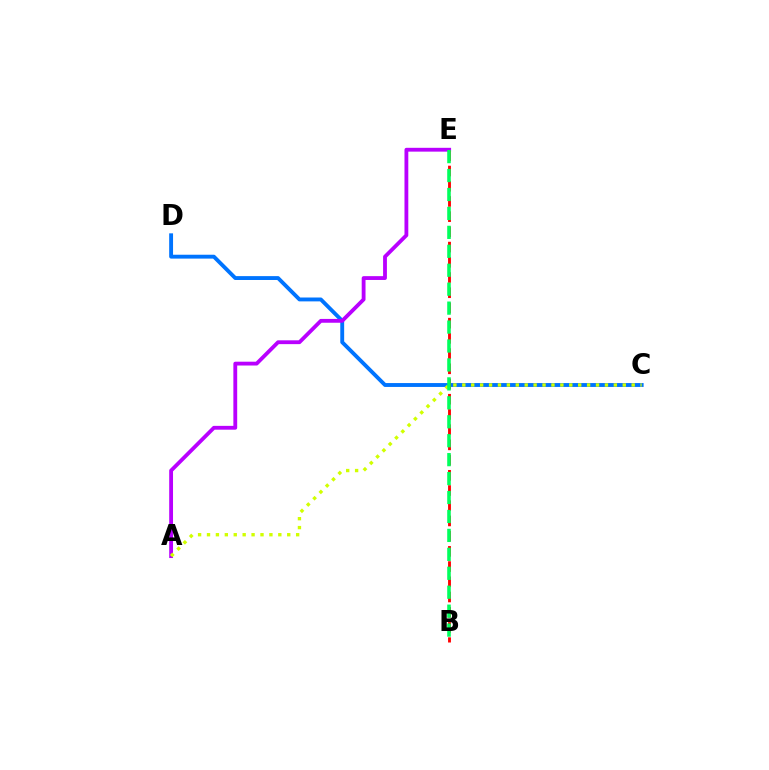{('C', 'D'): [{'color': '#0074ff', 'line_style': 'solid', 'thickness': 2.79}], ('A', 'E'): [{'color': '#b900ff', 'line_style': 'solid', 'thickness': 2.75}], ('A', 'C'): [{'color': '#d1ff00', 'line_style': 'dotted', 'thickness': 2.42}], ('B', 'E'): [{'color': '#ff0000', 'line_style': 'dashed', 'thickness': 2.07}, {'color': '#00ff5c', 'line_style': 'dashed', 'thickness': 2.57}]}